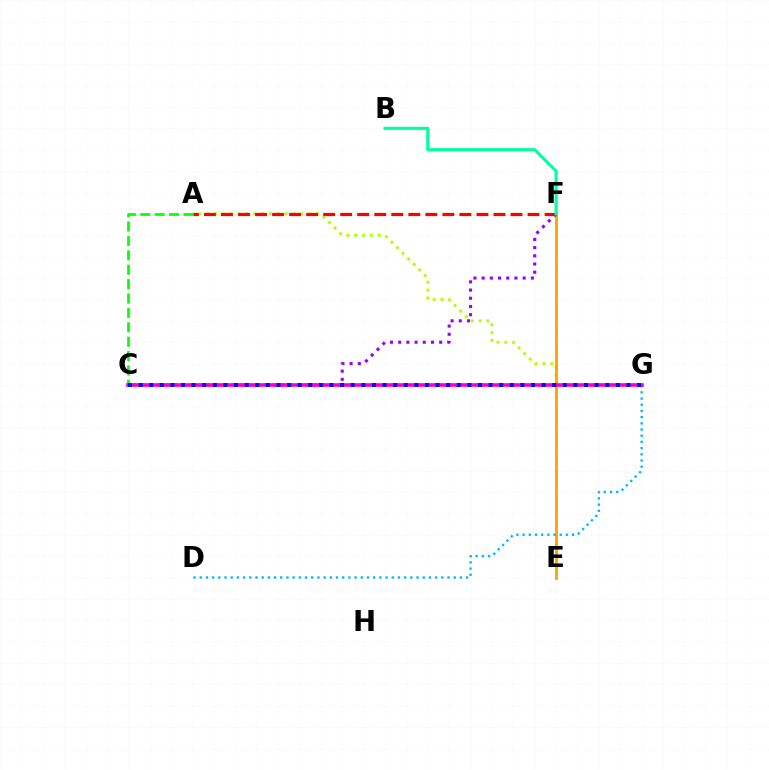{('A', 'G'): [{'color': '#b3ff00', 'line_style': 'dotted', 'thickness': 2.13}], ('E', 'F'): [{'color': '#ffa500', 'line_style': 'solid', 'thickness': 2.07}], ('A', 'C'): [{'color': '#08ff00', 'line_style': 'dashed', 'thickness': 1.96}], ('C', 'F'): [{'color': '#9b00ff', 'line_style': 'dotted', 'thickness': 2.23}], ('D', 'G'): [{'color': '#00b5ff', 'line_style': 'dotted', 'thickness': 1.68}], ('A', 'F'): [{'color': '#ff0000', 'line_style': 'dashed', 'thickness': 2.31}], ('C', 'G'): [{'color': '#ff00bd', 'line_style': 'solid', 'thickness': 2.6}, {'color': '#0010ff', 'line_style': 'dotted', 'thickness': 2.88}], ('B', 'F'): [{'color': '#00ff9d', 'line_style': 'solid', 'thickness': 2.23}]}